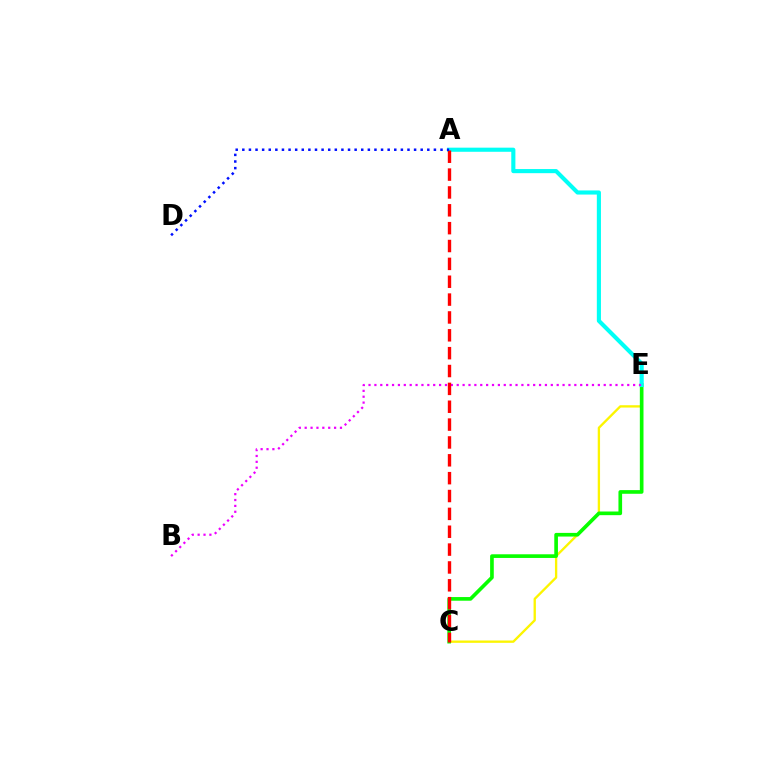{('C', 'E'): [{'color': '#fcf500', 'line_style': 'solid', 'thickness': 1.68}, {'color': '#08ff00', 'line_style': 'solid', 'thickness': 2.63}], ('A', 'E'): [{'color': '#00fff6', 'line_style': 'solid', 'thickness': 2.97}], ('B', 'E'): [{'color': '#ee00ff', 'line_style': 'dotted', 'thickness': 1.6}], ('A', 'C'): [{'color': '#ff0000', 'line_style': 'dashed', 'thickness': 2.43}], ('A', 'D'): [{'color': '#0010ff', 'line_style': 'dotted', 'thickness': 1.8}]}